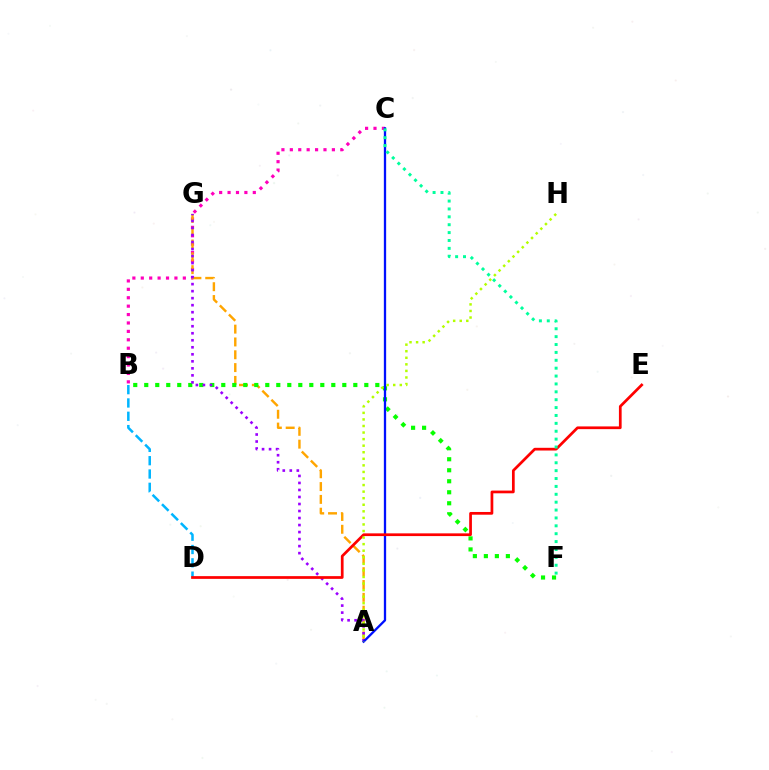{('B', 'D'): [{'color': '#00b5ff', 'line_style': 'dashed', 'thickness': 1.81}], ('B', 'C'): [{'color': '#ff00bd', 'line_style': 'dotted', 'thickness': 2.29}], ('A', 'G'): [{'color': '#ffa500', 'line_style': 'dashed', 'thickness': 1.74}, {'color': '#9b00ff', 'line_style': 'dotted', 'thickness': 1.91}], ('B', 'F'): [{'color': '#08ff00', 'line_style': 'dotted', 'thickness': 2.99}], ('A', 'C'): [{'color': '#0010ff', 'line_style': 'solid', 'thickness': 1.65}], ('D', 'E'): [{'color': '#ff0000', 'line_style': 'solid', 'thickness': 1.96}], ('A', 'H'): [{'color': '#b3ff00', 'line_style': 'dotted', 'thickness': 1.78}], ('C', 'F'): [{'color': '#00ff9d', 'line_style': 'dotted', 'thickness': 2.14}]}